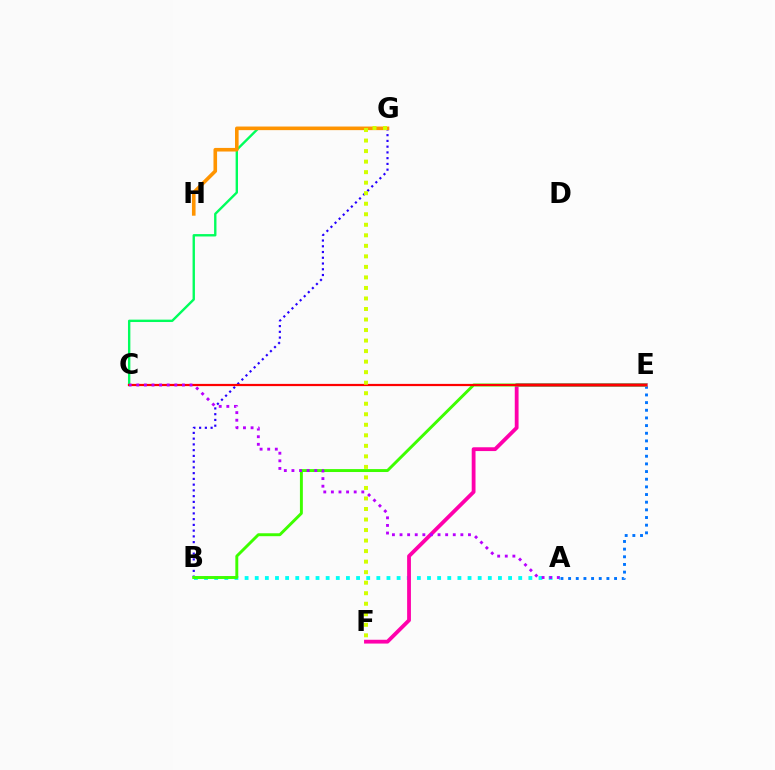{('B', 'G'): [{'color': '#2500ff', 'line_style': 'dotted', 'thickness': 1.56}], ('C', 'G'): [{'color': '#00ff5c', 'line_style': 'solid', 'thickness': 1.71}], ('A', 'E'): [{'color': '#0074ff', 'line_style': 'dotted', 'thickness': 2.08}], ('A', 'B'): [{'color': '#00fff6', 'line_style': 'dotted', 'thickness': 2.75}], ('E', 'F'): [{'color': '#ff00ac', 'line_style': 'solid', 'thickness': 2.74}], ('B', 'E'): [{'color': '#3dff00', 'line_style': 'solid', 'thickness': 2.1}], ('C', 'E'): [{'color': '#ff0000', 'line_style': 'solid', 'thickness': 1.6}], ('G', 'H'): [{'color': '#ff9400', 'line_style': 'solid', 'thickness': 2.59}], ('A', 'C'): [{'color': '#b900ff', 'line_style': 'dotted', 'thickness': 2.07}], ('F', 'G'): [{'color': '#d1ff00', 'line_style': 'dotted', 'thickness': 2.86}]}